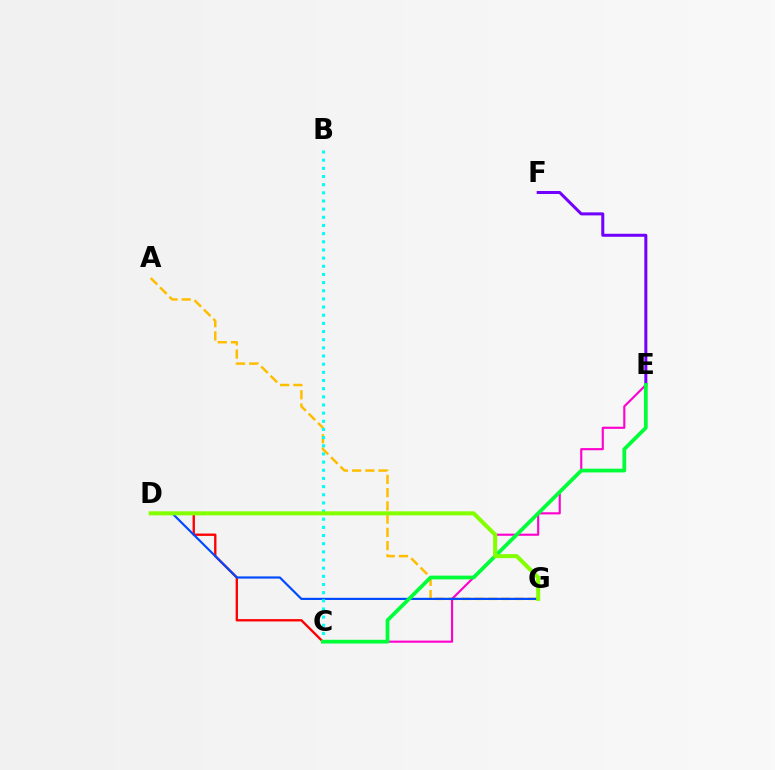{('E', 'F'): [{'color': '#7200ff', 'line_style': 'solid', 'thickness': 2.17}], ('A', 'G'): [{'color': '#ffbd00', 'line_style': 'dashed', 'thickness': 1.8}], ('C', 'D'): [{'color': '#ff0000', 'line_style': 'solid', 'thickness': 1.69}], ('C', 'E'): [{'color': '#ff00cf', 'line_style': 'solid', 'thickness': 1.54}, {'color': '#00ff39', 'line_style': 'solid', 'thickness': 2.7}], ('D', 'G'): [{'color': '#004bff', 'line_style': 'solid', 'thickness': 1.57}, {'color': '#84ff00', 'line_style': 'solid', 'thickness': 2.91}], ('B', 'C'): [{'color': '#00fff6', 'line_style': 'dotted', 'thickness': 2.22}]}